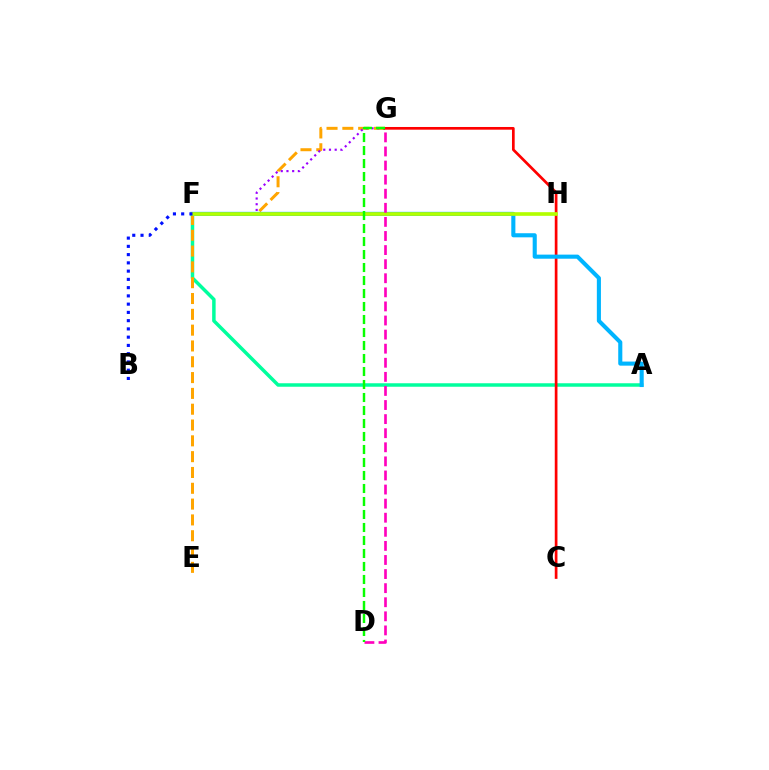{('A', 'F'): [{'color': '#00ff9d', 'line_style': 'solid', 'thickness': 2.51}, {'color': '#00b5ff', 'line_style': 'solid', 'thickness': 2.95}], ('E', 'G'): [{'color': '#ffa500', 'line_style': 'dashed', 'thickness': 2.15}], ('F', 'G'): [{'color': '#9b00ff', 'line_style': 'dotted', 'thickness': 1.55}], ('C', 'G'): [{'color': '#ff0000', 'line_style': 'solid', 'thickness': 1.94}], ('F', 'H'): [{'color': '#b3ff00', 'line_style': 'solid', 'thickness': 2.63}], ('D', 'G'): [{'color': '#ff00bd', 'line_style': 'dashed', 'thickness': 1.91}, {'color': '#08ff00', 'line_style': 'dashed', 'thickness': 1.77}], ('B', 'F'): [{'color': '#0010ff', 'line_style': 'dotted', 'thickness': 2.24}]}